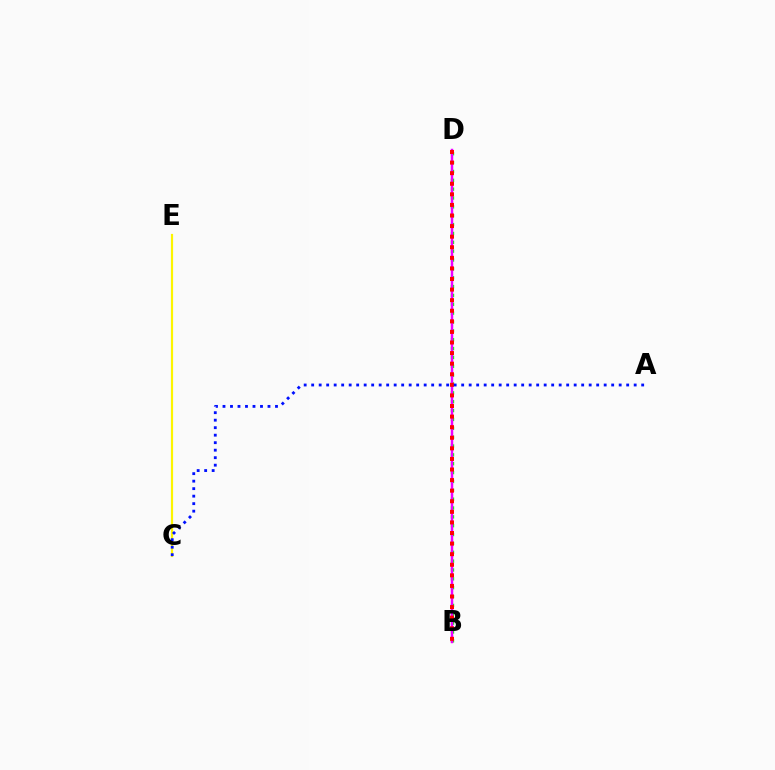{('C', 'E'): [{'color': '#fcf500', 'line_style': 'solid', 'thickness': 1.58}], ('B', 'D'): [{'color': '#08ff00', 'line_style': 'dotted', 'thickness': 2.41}, {'color': '#00fff6', 'line_style': 'dotted', 'thickness': 1.53}, {'color': '#ee00ff', 'line_style': 'solid', 'thickness': 1.76}, {'color': '#ff0000', 'line_style': 'dotted', 'thickness': 2.88}], ('A', 'C'): [{'color': '#0010ff', 'line_style': 'dotted', 'thickness': 2.04}]}